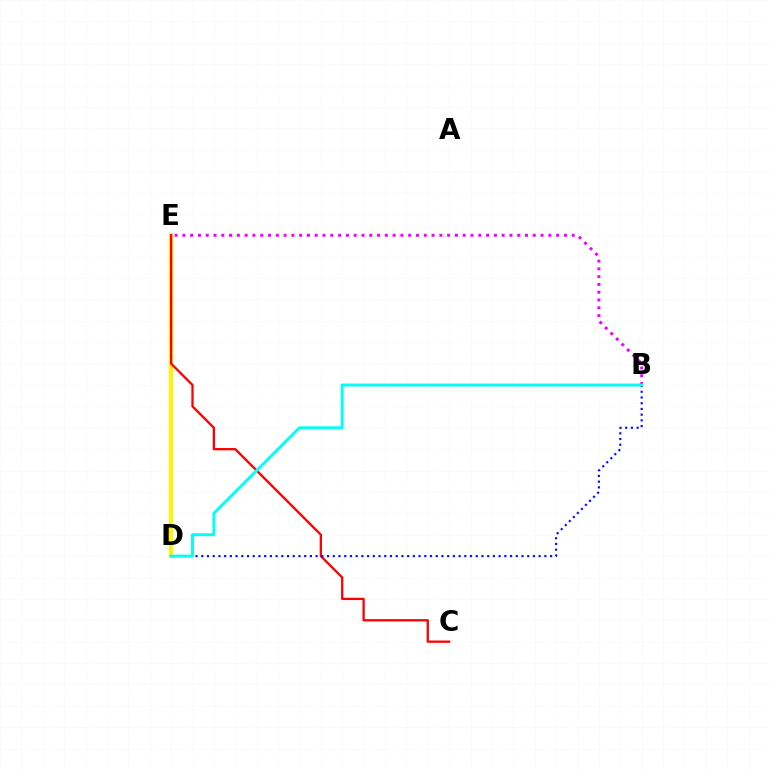{('B', 'E'): [{'color': '#ee00ff', 'line_style': 'dotted', 'thickness': 2.12}], ('D', 'E'): [{'color': '#08ff00', 'line_style': 'dotted', 'thickness': 2.71}, {'color': '#fcf500', 'line_style': 'solid', 'thickness': 2.93}], ('C', 'E'): [{'color': '#ff0000', 'line_style': 'solid', 'thickness': 1.66}], ('B', 'D'): [{'color': '#0010ff', 'line_style': 'dotted', 'thickness': 1.55}, {'color': '#00fff6', 'line_style': 'solid', 'thickness': 2.08}]}